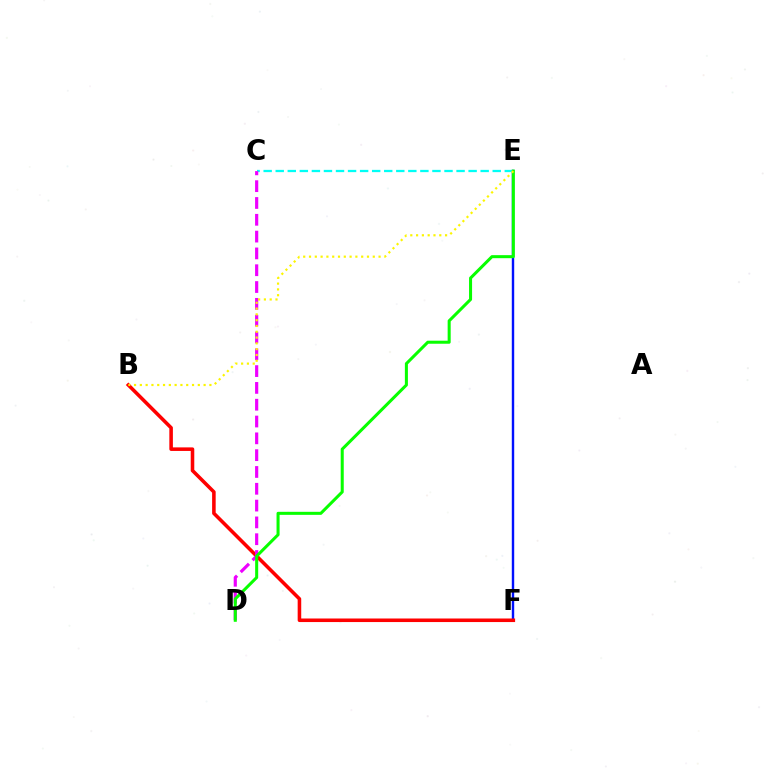{('E', 'F'): [{'color': '#0010ff', 'line_style': 'solid', 'thickness': 1.74}], ('B', 'F'): [{'color': '#ff0000', 'line_style': 'solid', 'thickness': 2.56}], ('C', 'E'): [{'color': '#00fff6', 'line_style': 'dashed', 'thickness': 1.64}], ('C', 'D'): [{'color': '#ee00ff', 'line_style': 'dashed', 'thickness': 2.28}], ('D', 'E'): [{'color': '#08ff00', 'line_style': 'solid', 'thickness': 2.18}], ('B', 'E'): [{'color': '#fcf500', 'line_style': 'dotted', 'thickness': 1.57}]}